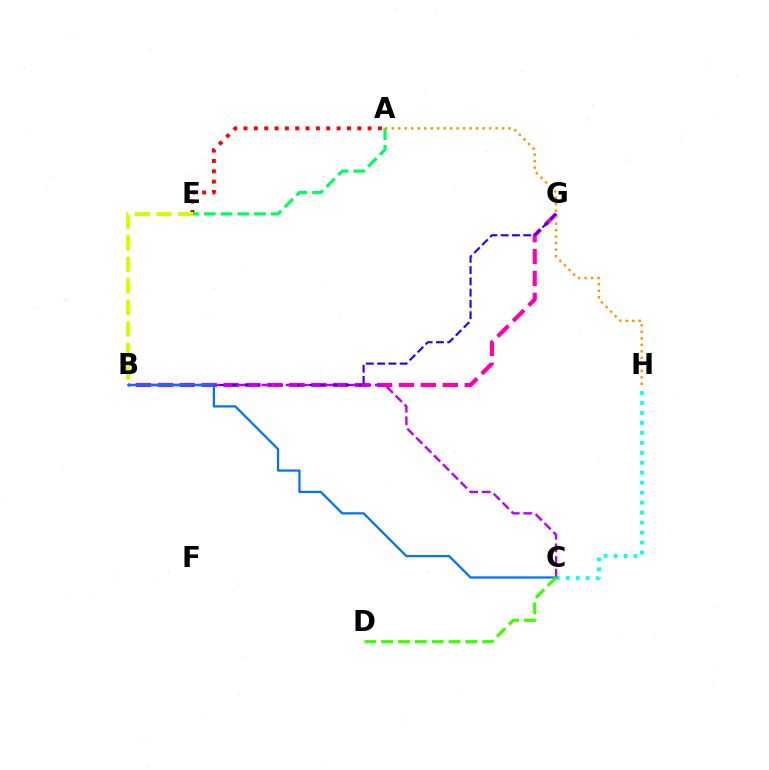{('B', 'G'): [{'color': '#ff00ac', 'line_style': 'dashed', 'thickness': 2.98}, {'color': '#2500ff', 'line_style': 'dashed', 'thickness': 1.53}], ('A', 'E'): [{'color': '#ff0000', 'line_style': 'dotted', 'thickness': 2.81}, {'color': '#00ff5c', 'line_style': 'dashed', 'thickness': 2.27}], ('B', 'C'): [{'color': '#b900ff', 'line_style': 'dashed', 'thickness': 1.71}, {'color': '#0074ff', 'line_style': 'solid', 'thickness': 1.63}], ('A', 'H'): [{'color': '#ff9400', 'line_style': 'dotted', 'thickness': 1.76}], ('C', 'H'): [{'color': '#00fff6', 'line_style': 'dotted', 'thickness': 2.71}], ('C', 'D'): [{'color': '#3dff00', 'line_style': 'dashed', 'thickness': 2.29}], ('B', 'E'): [{'color': '#d1ff00', 'line_style': 'dashed', 'thickness': 2.93}]}